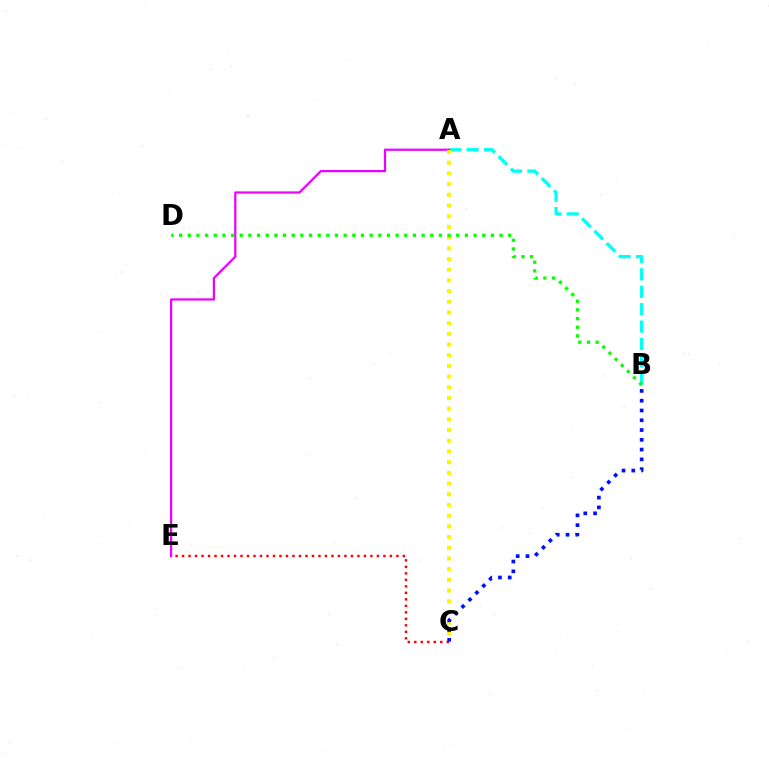{('C', 'E'): [{'color': '#ff0000', 'line_style': 'dotted', 'thickness': 1.76}], ('A', 'B'): [{'color': '#00fff6', 'line_style': 'dashed', 'thickness': 2.36}], ('A', 'E'): [{'color': '#ee00ff', 'line_style': 'solid', 'thickness': 1.6}], ('A', 'C'): [{'color': '#fcf500', 'line_style': 'dotted', 'thickness': 2.91}], ('B', 'C'): [{'color': '#0010ff', 'line_style': 'dotted', 'thickness': 2.66}], ('B', 'D'): [{'color': '#08ff00', 'line_style': 'dotted', 'thickness': 2.35}]}